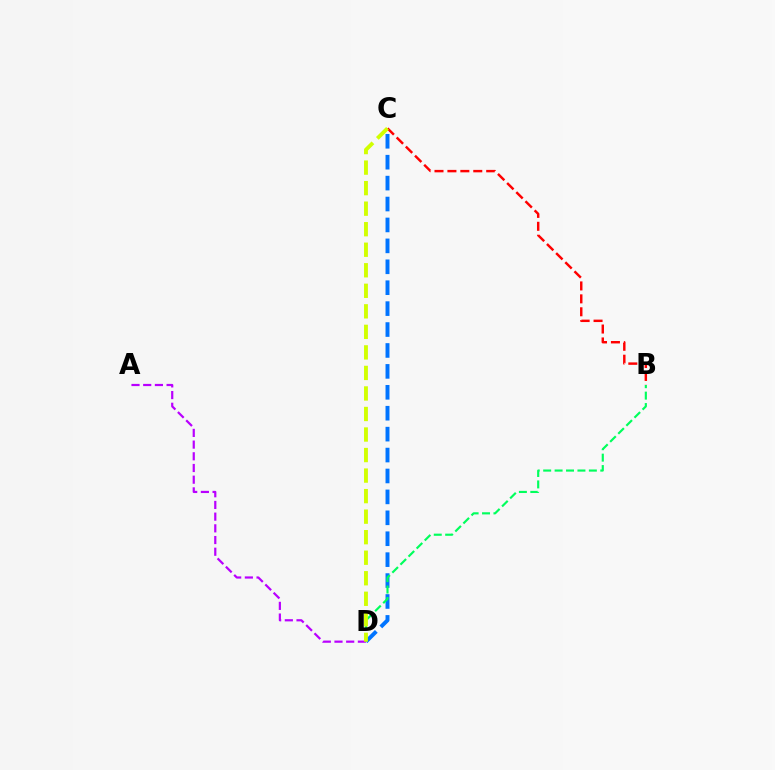{('C', 'D'): [{'color': '#0074ff', 'line_style': 'dashed', 'thickness': 2.84}, {'color': '#d1ff00', 'line_style': 'dashed', 'thickness': 2.79}], ('A', 'D'): [{'color': '#b900ff', 'line_style': 'dashed', 'thickness': 1.59}], ('B', 'D'): [{'color': '#00ff5c', 'line_style': 'dashed', 'thickness': 1.55}], ('B', 'C'): [{'color': '#ff0000', 'line_style': 'dashed', 'thickness': 1.76}]}